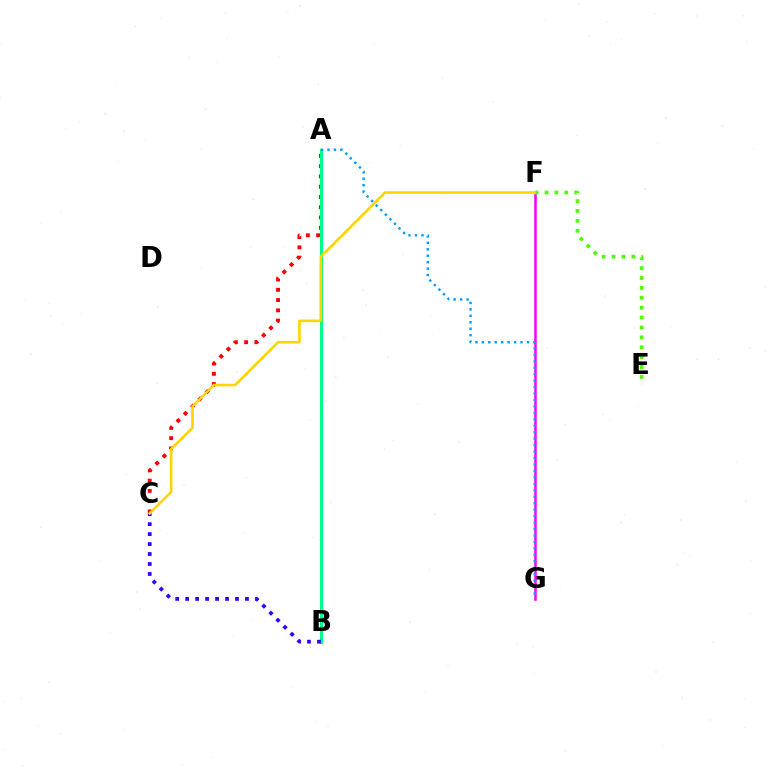{('A', 'C'): [{'color': '#ff0000', 'line_style': 'dotted', 'thickness': 2.79}], ('F', 'G'): [{'color': '#ff00ed', 'line_style': 'solid', 'thickness': 1.82}], ('A', 'B'): [{'color': '#00ff86', 'line_style': 'solid', 'thickness': 2.24}], ('B', 'C'): [{'color': '#3700ff', 'line_style': 'dotted', 'thickness': 2.71}], ('E', 'F'): [{'color': '#4fff00', 'line_style': 'dotted', 'thickness': 2.69}], ('C', 'F'): [{'color': '#ffd500', 'line_style': 'solid', 'thickness': 1.89}], ('A', 'G'): [{'color': '#009eff', 'line_style': 'dotted', 'thickness': 1.75}]}